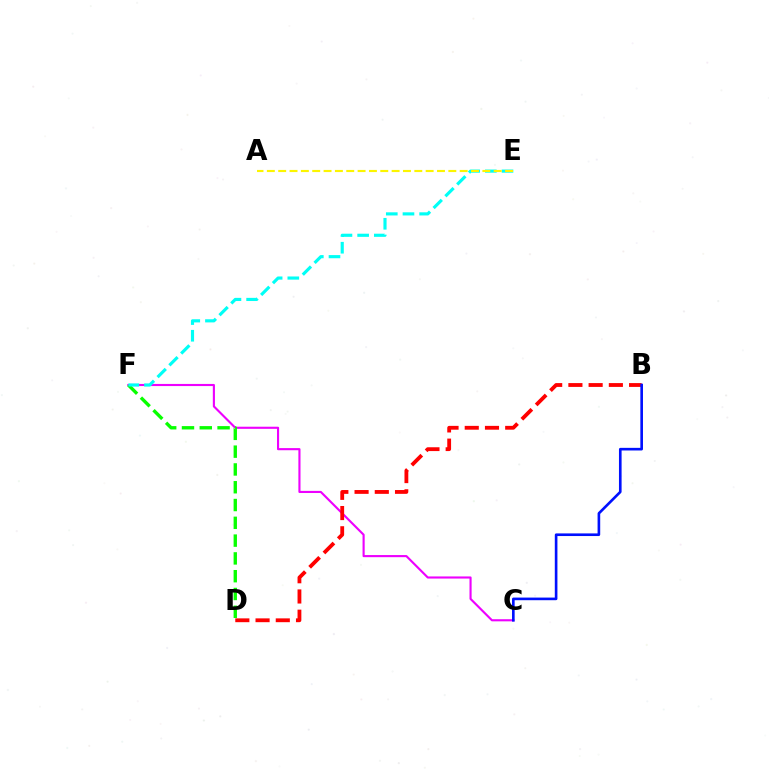{('C', 'F'): [{'color': '#ee00ff', 'line_style': 'solid', 'thickness': 1.53}], ('D', 'F'): [{'color': '#08ff00', 'line_style': 'dashed', 'thickness': 2.42}], ('E', 'F'): [{'color': '#00fff6', 'line_style': 'dashed', 'thickness': 2.27}], ('B', 'D'): [{'color': '#ff0000', 'line_style': 'dashed', 'thickness': 2.75}], ('B', 'C'): [{'color': '#0010ff', 'line_style': 'solid', 'thickness': 1.9}], ('A', 'E'): [{'color': '#fcf500', 'line_style': 'dashed', 'thickness': 1.54}]}